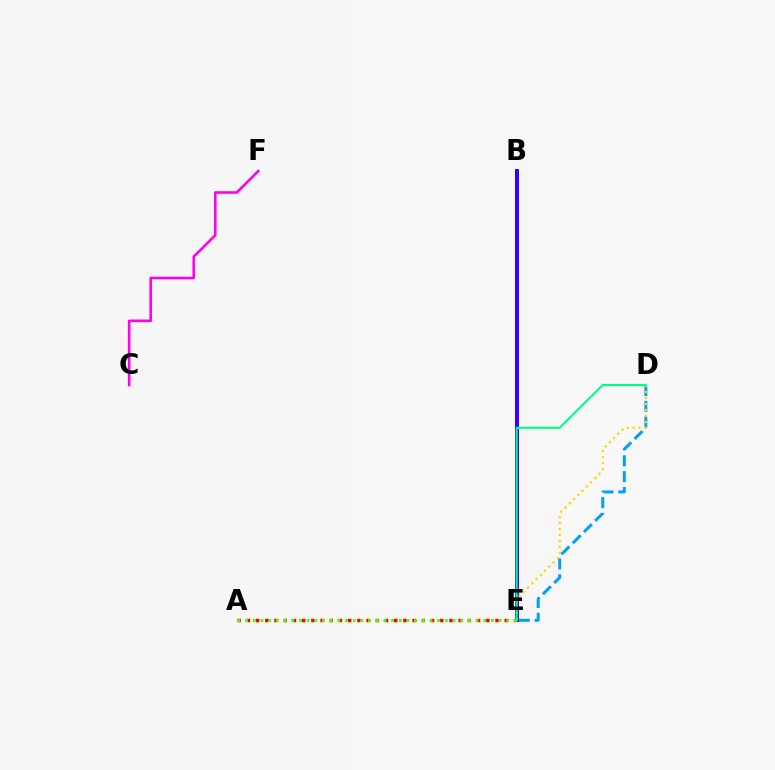{('A', 'E'): [{'color': '#ff0000', 'line_style': 'dotted', 'thickness': 2.5}, {'color': '#4fff00', 'line_style': 'dotted', 'thickness': 2.09}], ('D', 'E'): [{'color': '#009eff', 'line_style': 'dashed', 'thickness': 2.15}, {'color': '#ffd500', 'line_style': 'dotted', 'thickness': 1.62}, {'color': '#00ff86', 'line_style': 'solid', 'thickness': 1.51}], ('B', 'E'): [{'color': '#3700ff', 'line_style': 'solid', 'thickness': 2.87}], ('C', 'F'): [{'color': '#ff00ed', 'line_style': 'solid', 'thickness': 1.88}]}